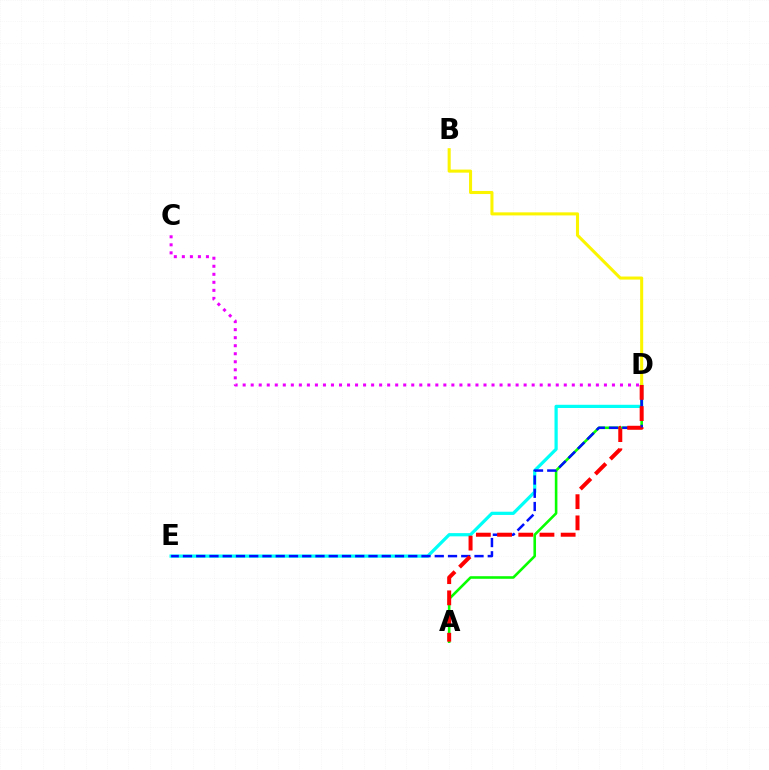{('D', 'E'): [{'color': '#00fff6', 'line_style': 'solid', 'thickness': 2.32}, {'color': '#0010ff', 'line_style': 'dashed', 'thickness': 1.8}], ('A', 'D'): [{'color': '#08ff00', 'line_style': 'solid', 'thickness': 1.87}, {'color': '#ff0000', 'line_style': 'dashed', 'thickness': 2.88}], ('C', 'D'): [{'color': '#ee00ff', 'line_style': 'dotted', 'thickness': 2.18}], ('B', 'D'): [{'color': '#fcf500', 'line_style': 'solid', 'thickness': 2.21}]}